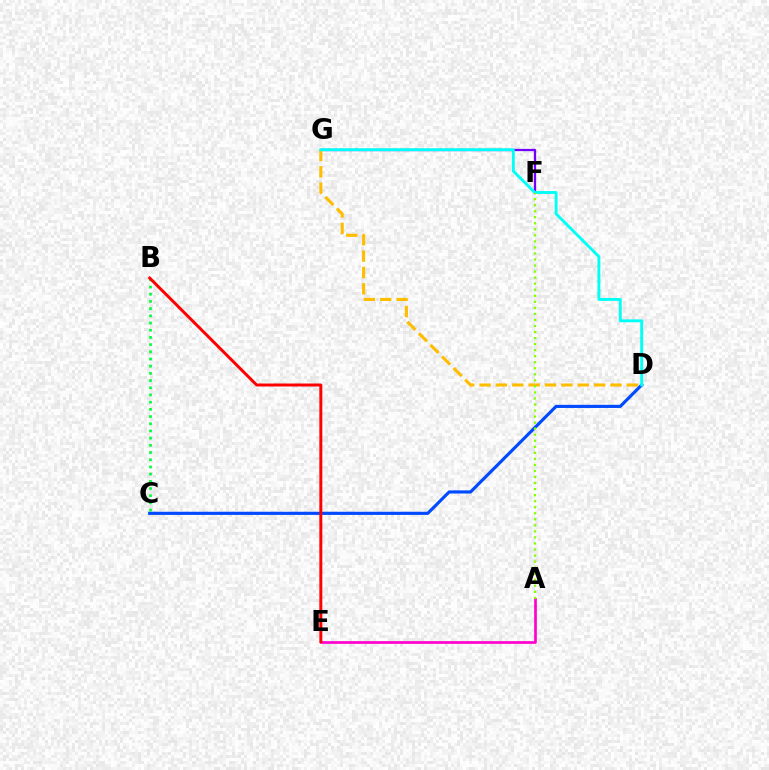{('F', 'G'): [{'color': '#7200ff', 'line_style': 'solid', 'thickness': 1.63}], ('D', 'G'): [{'color': '#ffbd00', 'line_style': 'dashed', 'thickness': 2.22}, {'color': '#00fff6', 'line_style': 'solid', 'thickness': 2.08}], ('A', 'E'): [{'color': '#ff00cf', 'line_style': 'solid', 'thickness': 1.94}], ('C', 'D'): [{'color': '#004bff', 'line_style': 'solid', 'thickness': 2.26}], ('B', 'C'): [{'color': '#00ff39', 'line_style': 'dotted', 'thickness': 1.95}], ('A', 'F'): [{'color': '#84ff00', 'line_style': 'dotted', 'thickness': 1.64}], ('B', 'E'): [{'color': '#ff0000', 'line_style': 'solid', 'thickness': 2.14}]}